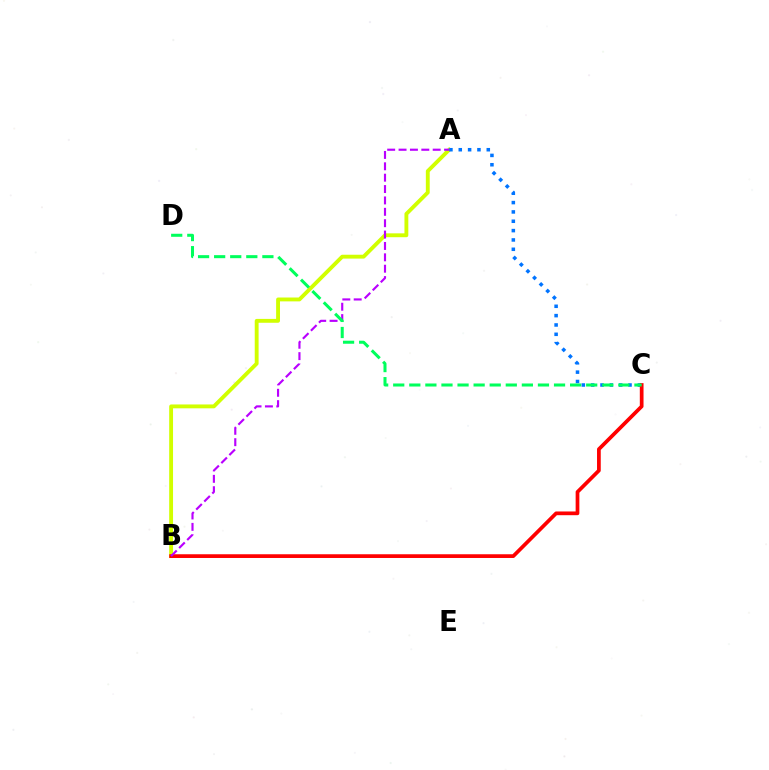{('A', 'B'): [{'color': '#d1ff00', 'line_style': 'solid', 'thickness': 2.78}, {'color': '#b900ff', 'line_style': 'dashed', 'thickness': 1.55}], ('A', 'C'): [{'color': '#0074ff', 'line_style': 'dotted', 'thickness': 2.54}], ('B', 'C'): [{'color': '#ff0000', 'line_style': 'solid', 'thickness': 2.68}], ('C', 'D'): [{'color': '#00ff5c', 'line_style': 'dashed', 'thickness': 2.18}]}